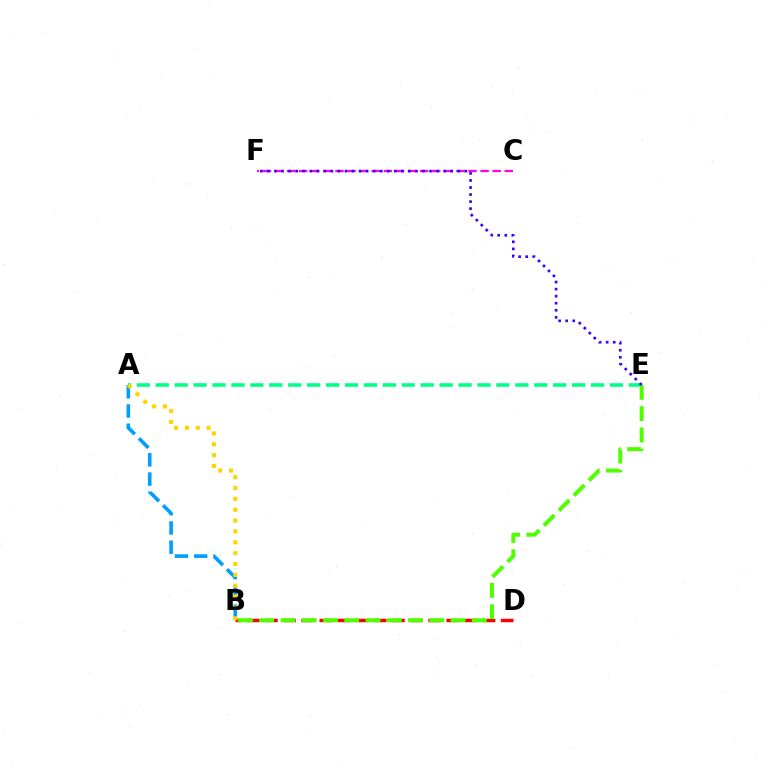{('C', 'F'): [{'color': '#ff00ed', 'line_style': 'dashed', 'thickness': 1.64}], ('B', 'D'): [{'color': '#ff0000', 'line_style': 'dashed', 'thickness': 2.46}], ('A', 'B'): [{'color': '#009eff', 'line_style': 'dashed', 'thickness': 2.61}, {'color': '#ffd500', 'line_style': 'dotted', 'thickness': 2.95}], ('A', 'E'): [{'color': '#00ff86', 'line_style': 'dashed', 'thickness': 2.57}], ('B', 'E'): [{'color': '#4fff00', 'line_style': 'dashed', 'thickness': 2.89}], ('E', 'F'): [{'color': '#3700ff', 'line_style': 'dotted', 'thickness': 1.91}]}